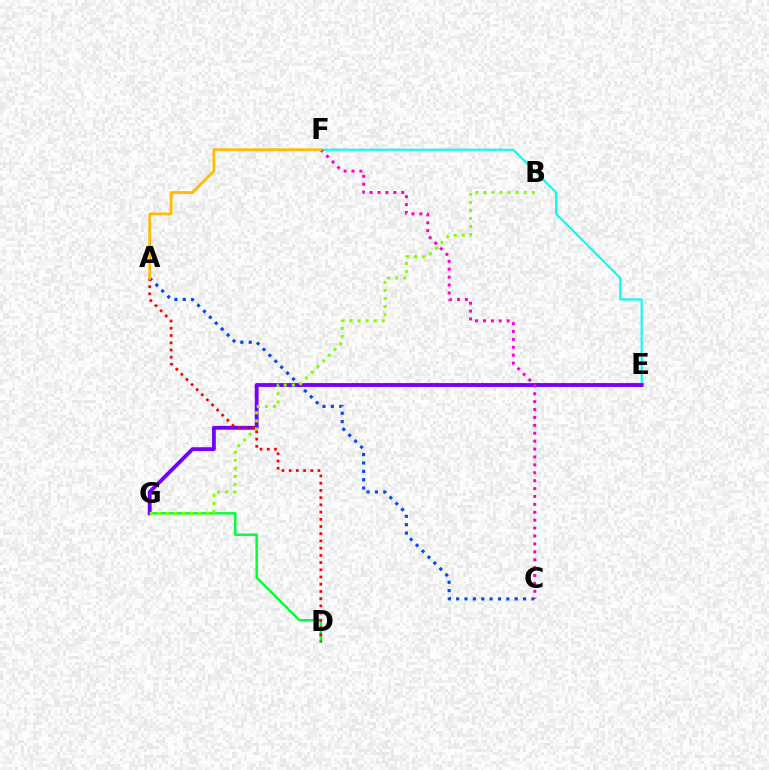{('E', 'F'): [{'color': '#00fff6', 'line_style': 'solid', 'thickness': 1.53}], ('D', 'G'): [{'color': '#00ff39', 'line_style': 'solid', 'thickness': 1.76}], ('A', 'C'): [{'color': '#004bff', 'line_style': 'dotted', 'thickness': 2.27}], ('E', 'G'): [{'color': '#7200ff', 'line_style': 'solid', 'thickness': 2.76}], ('B', 'G'): [{'color': '#84ff00', 'line_style': 'dotted', 'thickness': 2.19}], ('A', 'D'): [{'color': '#ff0000', 'line_style': 'dotted', 'thickness': 1.96}], ('C', 'F'): [{'color': '#ff00cf', 'line_style': 'dotted', 'thickness': 2.15}], ('A', 'F'): [{'color': '#ffbd00', 'line_style': 'solid', 'thickness': 2.04}]}